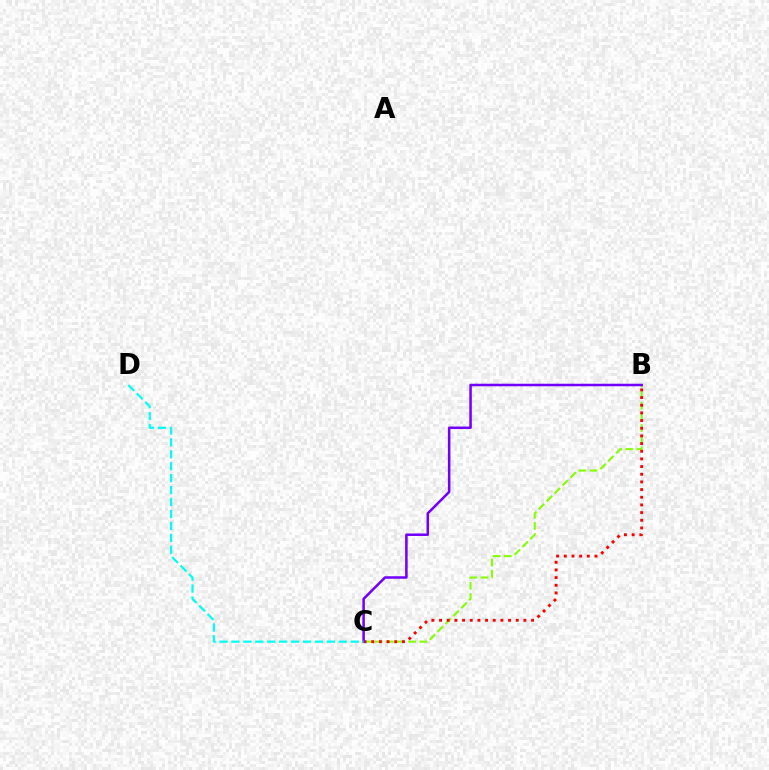{('B', 'C'): [{'color': '#84ff00', 'line_style': 'dashed', 'thickness': 1.52}, {'color': '#ff0000', 'line_style': 'dotted', 'thickness': 2.08}, {'color': '#7200ff', 'line_style': 'solid', 'thickness': 1.82}], ('C', 'D'): [{'color': '#00fff6', 'line_style': 'dashed', 'thickness': 1.62}]}